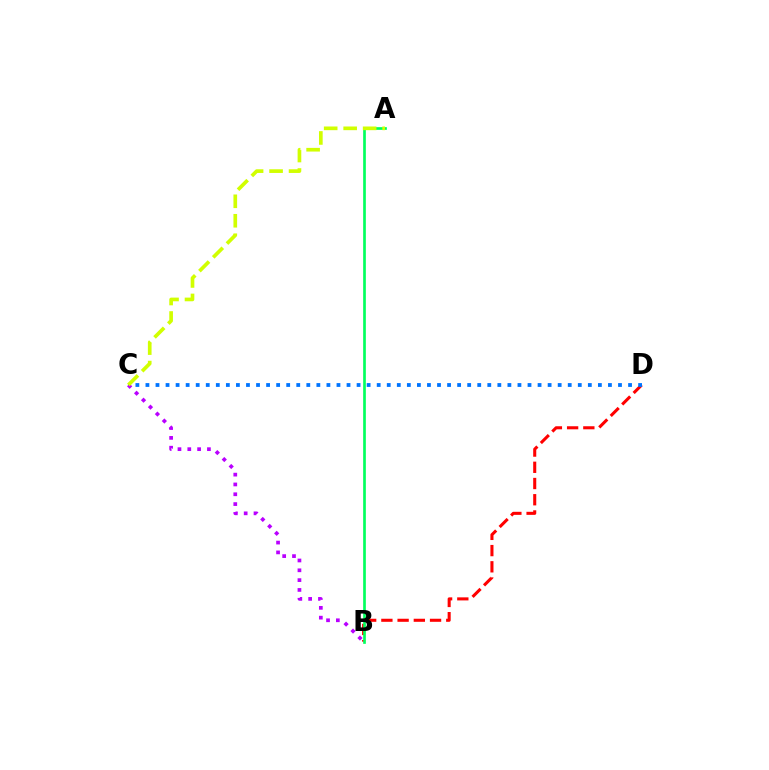{('B', 'D'): [{'color': '#ff0000', 'line_style': 'dashed', 'thickness': 2.2}], ('C', 'D'): [{'color': '#0074ff', 'line_style': 'dotted', 'thickness': 2.73}], ('A', 'B'): [{'color': '#00ff5c', 'line_style': 'solid', 'thickness': 1.92}], ('B', 'C'): [{'color': '#b900ff', 'line_style': 'dotted', 'thickness': 2.67}], ('A', 'C'): [{'color': '#d1ff00', 'line_style': 'dashed', 'thickness': 2.65}]}